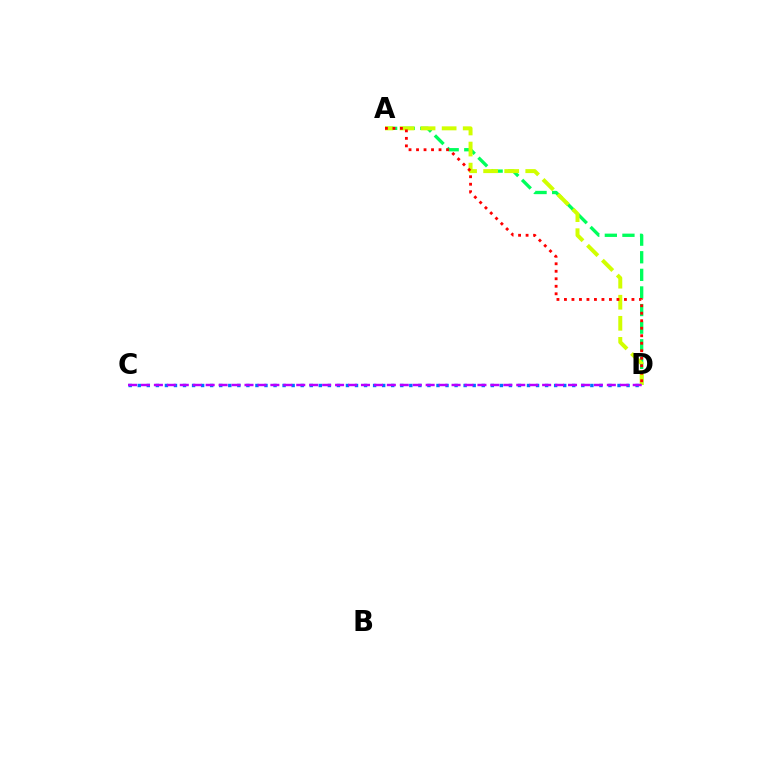{('A', 'D'): [{'color': '#00ff5c', 'line_style': 'dashed', 'thickness': 2.39}, {'color': '#d1ff00', 'line_style': 'dashed', 'thickness': 2.86}, {'color': '#ff0000', 'line_style': 'dotted', 'thickness': 2.04}], ('C', 'D'): [{'color': '#0074ff', 'line_style': 'dotted', 'thickness': 2.46}, {'color': '#b900ff', 'line_style': 'dashed', 'thickness': 1.76}]}